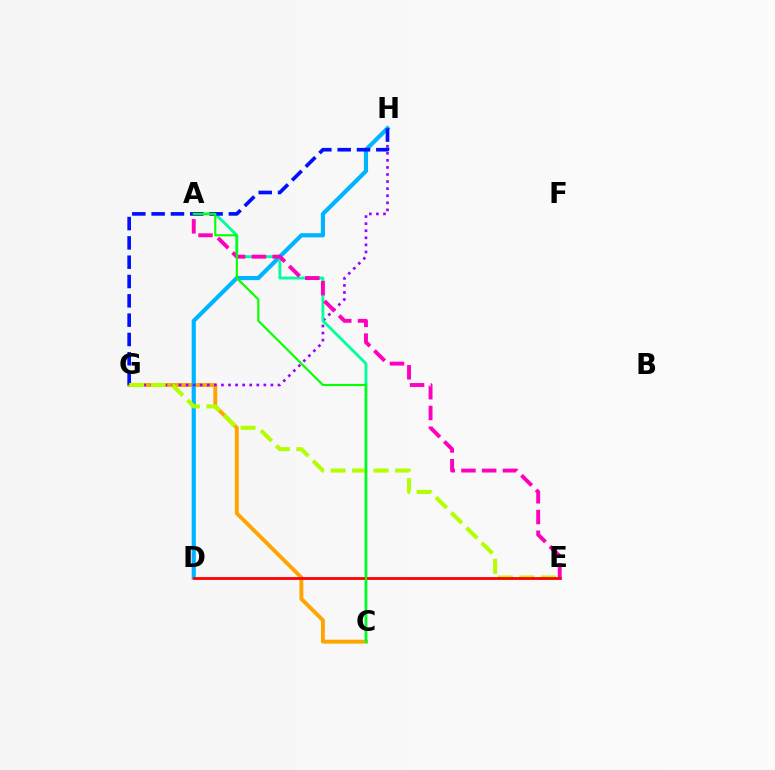{('C', 'G'): [{'color': '#ffa500', 'line_style': 'solid', 'thickness': 2.82}], ('D', 'H'): [{'color': '#00b5ff', 'line_style': 'solid', 'thickness': 3.0}], ('G', 'H'): [{'color': '#9b00ff', 'line_style': 'dotted', 'thickness': 1.92}, {'color': '#0010ff', 'line_style': 'dashed', 'thickness': 2.62}], ('A', 'C'): [{'color': '#00ff9d', 'line_style': 'solid', 'thickness': 2.05}, {'color': '#08ff00', 'line_style': 'solid', 'thickness': 1.53}], ('A', 'E'): [{'color': '#ff00bd', 'line_style': 'dashed', 'thickness': 2.82}], ('E', 'G'): [{'color': '#b3ff00', 'line_style': 'dashed', 'thickness': 2.92}], ('D', 'E'): [{'color': '#ff0000', 'line_style': 'solid', 'thickness': 2.0}]}